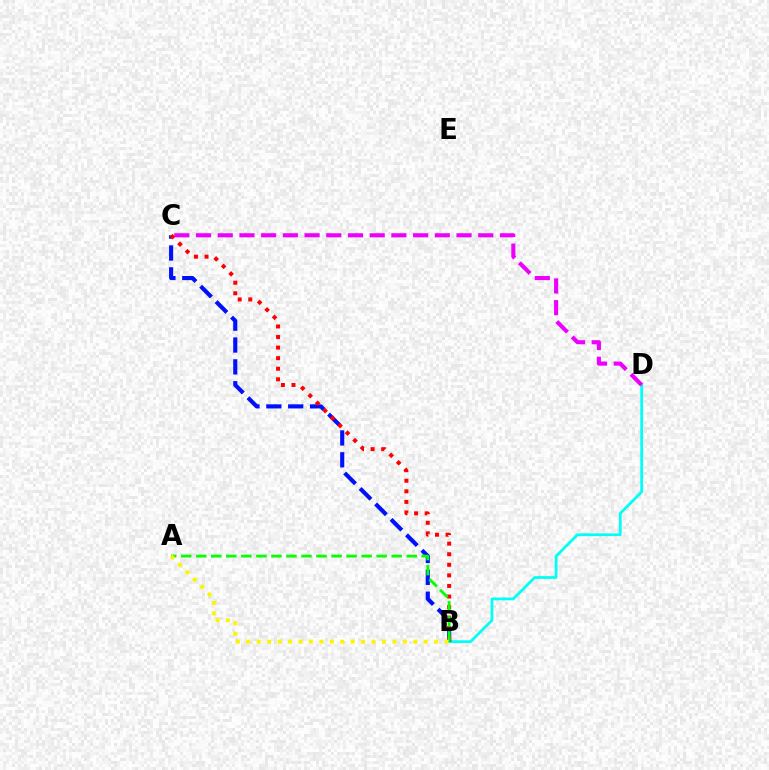{('B', 'D'): [{'color': '#00fff6', 'line_style': 'solid', 'thickness': 1.98}], ('B', 'C'): [{'color': '#0010ff', 'line_style': 'dashed', 'thickness': 2.97}, {'color': '#ff0000', 'line_style': 'dotted', 'thickness': 2.87}], ('C', 'D'): [{'color': '#ee00ff', 'line_style': 'dashed', 'thickness': 2.95}], ('A', 'B'): [{'color': '#08ff00', 'line_style': 'dashed', 'thickness': 2.04}, {'color': '#fcf500', 'line_style': 'dotted', 'thickness': 2.84}]}